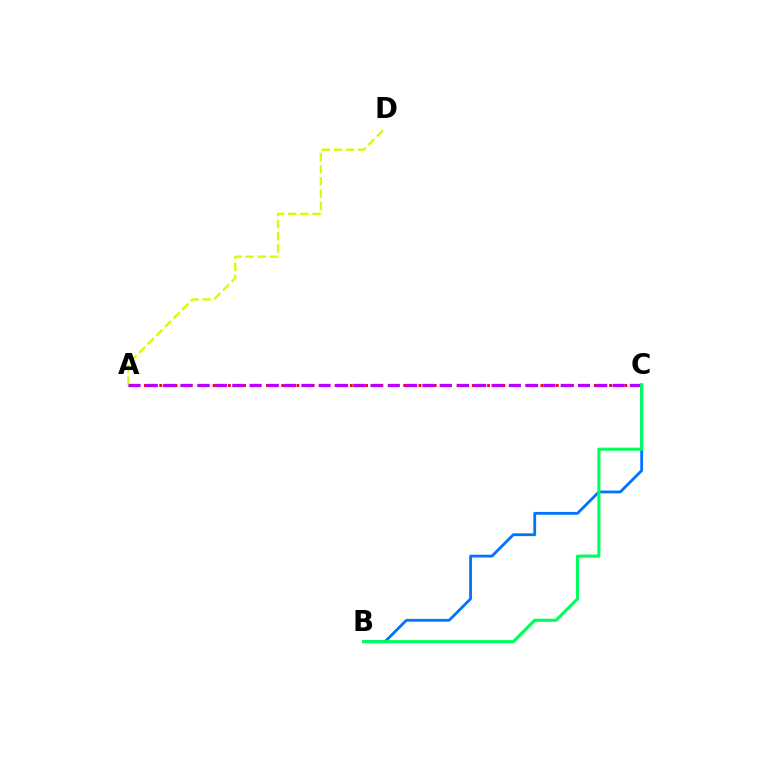{('A', 'C'): [{'color': '#ff0000', 'line_style': 'dotted', 'thickness': 2.07}, {'color': '#b900ff', 'line_style': 'dashed', 'thickness': 2.35}], ('B', 'C'): [{'color': '#0074ff', 'line_style': 'solid', 'thickness': 2.02}, {'color': '#00ff5c', 'line_style': 'solid', 'thickness': 2.23}], ('A', 'D'): [{'color': '#d1ff00', 'line_style': 'dashed', 'thickness': 1.66}]}